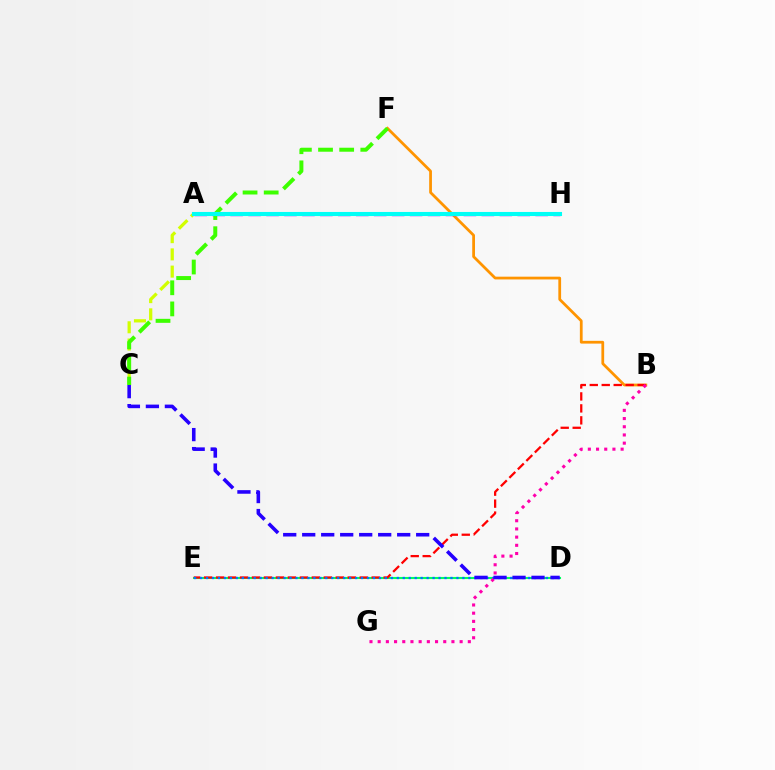{('B', 'F'): [{'color': '#ff9400', 'line_style': 'solid', 'thickness': 1.99}], ('D', 'E'): [{'color': '#00ff5c', 'line_style': 'solid', 'thickness': 1.51}, {'color': '#0074ff', 'line_style': 'dotted', 'thickness': 1.62}], ('A', 'H'): [{'color': '#b900ff', 'line_style': 'dashed', 'thickness': 2.44}, {'color': '#00fff6', 'line_style': 'solid', 'thickness': 2.94}], ('B', 'E'): [{'color': '#ff0000', 'line_style': 'dashed', 'thickness': 1.63}], ('A', 'C'): [{'color': '#d1ff00', 'line_style': 'dashed', 'thickness': 2.34}], ('C', 'F'): [{'color': '#3dff00', 'line_style': 'dashed', 'thickness': 2.87}], ('B', 'G'): [{'color': '#ff00ac', 'line_style': 'dotted', 'thickness': 2.23}], ('C', 'D'): [{'color': '#2500ff', 'line_style': 'dashed', 'thickness': 2.58}]}